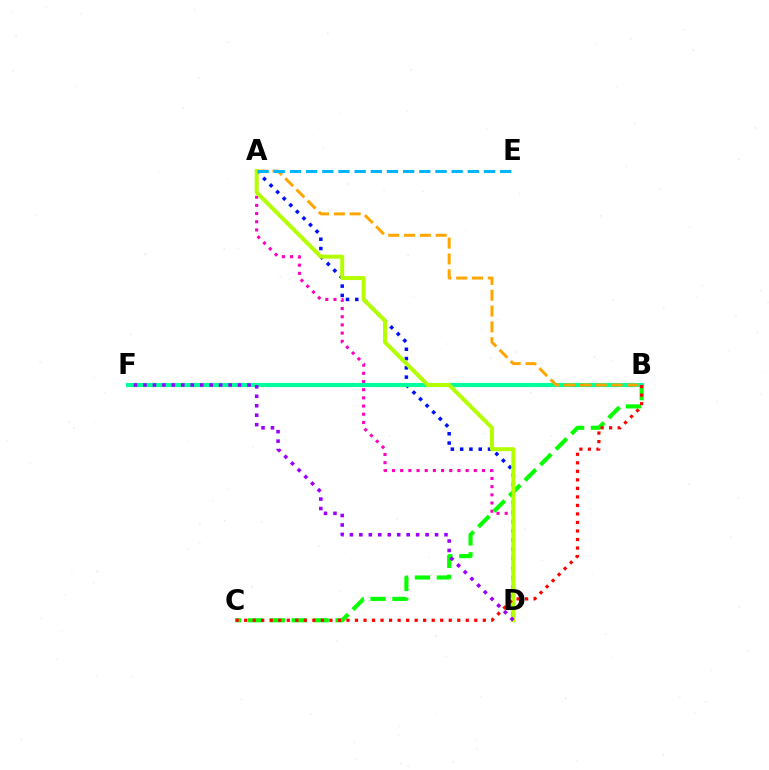{('A', 'D'): [{'color': '#ff00bd', 'line_style': 'dotted', 'thickness': 2.22}, {'color': '#0010ff', 'line_style': 'dotted', 'thickness': 2.53}, {'color': '#b3ff00', 'line_style': 'solid', 'thickness': 2.87}], ('B', 'C'): [{'color': '#08ff00', 'line_style': 'dashed', 'thickness': 2.98}, {'color': '#ff0000', 'line_style': 'dotted', 'thickness': 2.32}], ('B', 'F'): [{'color': '#00ff9d', 'line_style': 'solid', 'thickness': 2.98}], ('A', 'B'): [{'color': '#ffa500', 'line_style': 'dashed', 'thickness': 2.15}], ('A', 'E'): [{'color': '#00b5ff', 'line_style': 'dashed', 'thickness': 2.2}], ('D', 'F'): [{'color': '#9b00ff', 'line_style': 'dotted', 'thickness': 2.57}]}